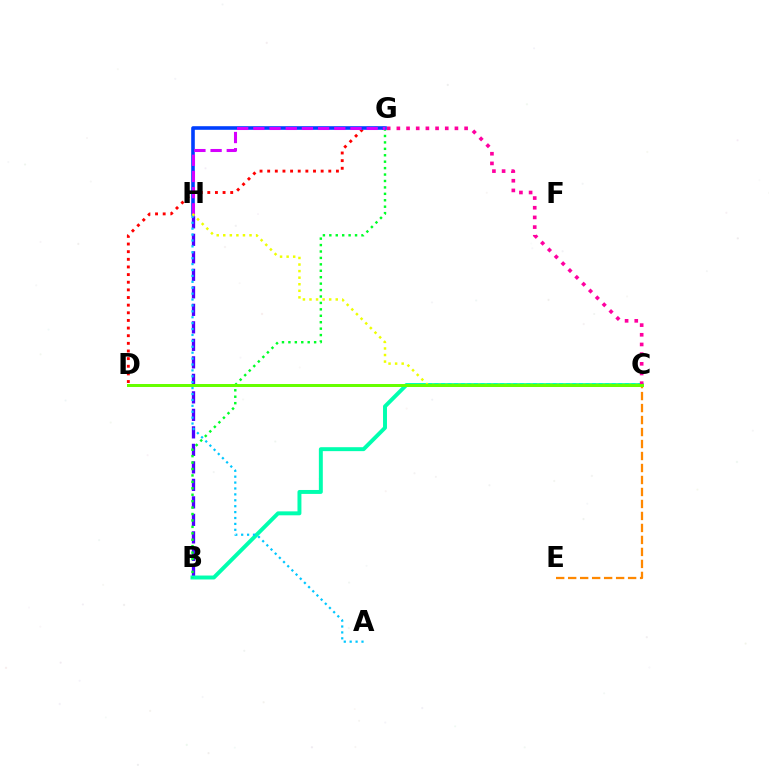{('B', 'H'): [{'color': '#4f00ff', 'line_style': 'dashed', 'thickness': 2.38}], ('D', 'G'): [{'color': '#ff0000', 'line_style': 'dotted', 'thickness': 2.08}], ('B', 'C'): [{'color': '#00ffaf', 'line_style': 'solid', 'thickness': 2.84}], ('C', 'G'): [{'color': '#ff00a0', 'line_style': 'dotted', 'thickness': 2.63}], ('B', 'G'): [{'color': '#00ff27', 'line_style': 'dotted', 'thickness': 1.75}], ('G', 'H'): [{'color': '#003fff', 'line_style': 'solid', 'thickness': 2.59}, {'color': '#d600ff', 'line_style': 'dashed', 'thickness': 2.2}], ('A', 'H'): [{'color': '#00c7ff', 'line_style': 'dotted', 'thickness': 1.6}], ('C', 'H'): [{'color': '#eeff00', 'line_style': 'dotted', 'thickness': 1.78}], ('C', 'E'): [{'color': '#ff8800', 'line_style': 'dashed', 'thickness': 1.63}], ('C', 'D'): [{'color': '#66ff00', 'line_style': 'solid', 'thickness': 2.15}]}